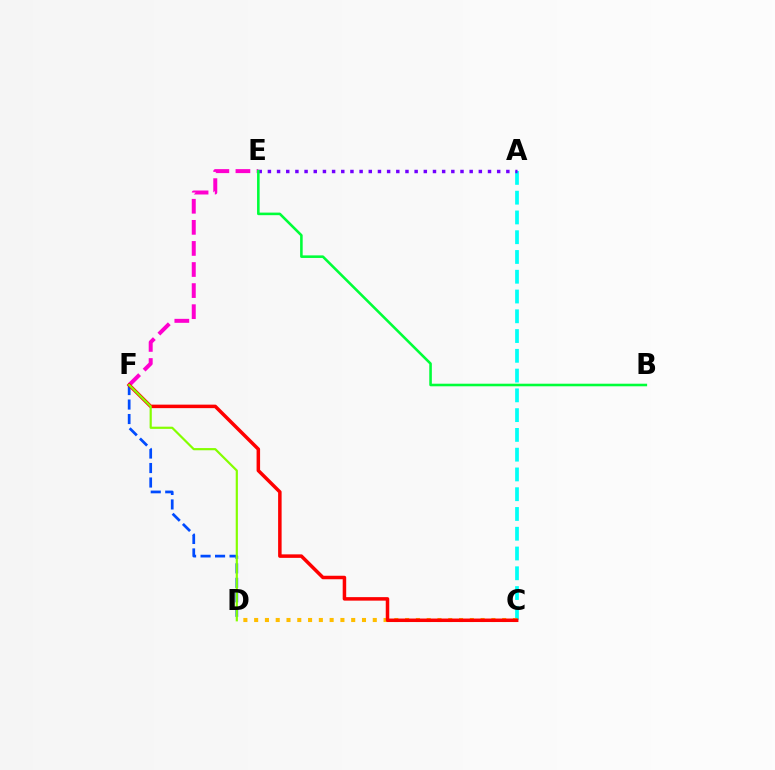{('A', 'C'): [{'color': '#00fff6', 'line_style': 'dashed', 'thickness': 2.69}], ('E', 'F'): [{'color': '#ff00cf', 'line_style': 'dashed', 'thickness': 2.86}], ('C', 'D'): [{'color': '#ffbd00', 'line_style': 'dotted', 'thickness': 2.93}], ('D', 'F'): [{'color': '#004bff', 'line_style': 'dashed', 'thickness': 1.97}, {'color': '#84ff00', 'line_style': 'solid', 'thickness': 1.57}], ('C', 'F'): [{'color': '#ff0000', 'line_style': 'solid', 'thickness': 2.52}], ('A', 'E'): [{'color': '#7200ff', 'line_style': 'dotted', 'thickness': 2.49}], ('B', 'E'): [{'color': '#00ff39', 'line_style': 'solid', 'thickness': 1.85}]}